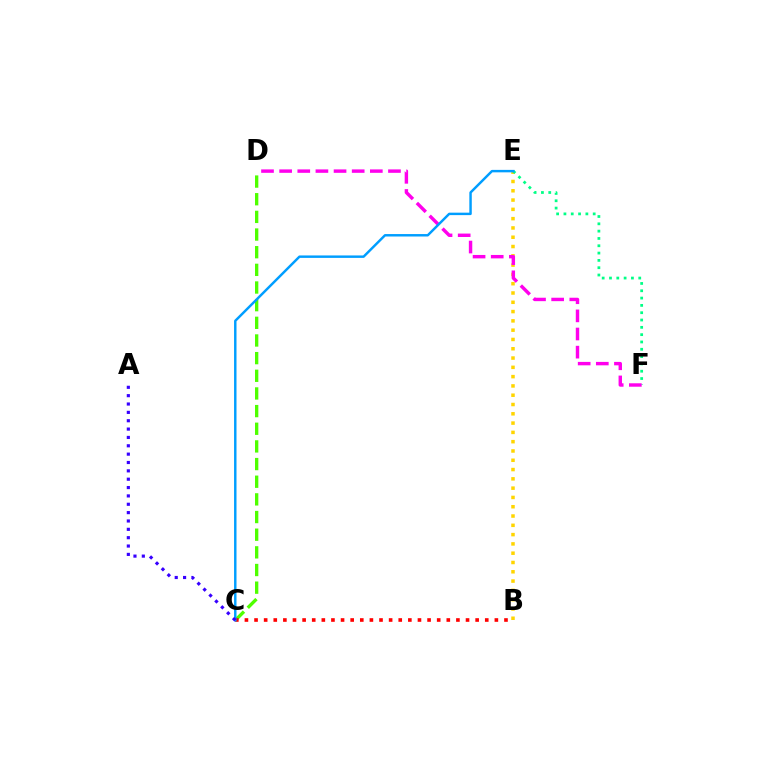{('C', 'D'): [{'color': '#4fff00', 'line_style': 'dashed', 'thickness': 2.4}], ('B', 'E'): [{'color': '#ffd500', 'line_style': 'dotted', 'thickness': 2.52}], ('E', 'F'): [{'color': '#00ff86', 'line_style': 'dotted', 'thickness': 1.99}], ('B', 'C'): [{'color': '#ff0000', 'line_style': 'dotted', 'thickness': 2.61}], ('D', 'F'): [{'color': '#ff00ed', 'line_style': 'dashed', 'thickness': 2.46}], ('C', 'E'): [{'color': '#009eff', 'line_style': 'solid', 'thickness': 1.76}], ('A', 'C'): [{'color': '#3700ff', 'line_style': 'dotted', 'thickness': 2.27}]}